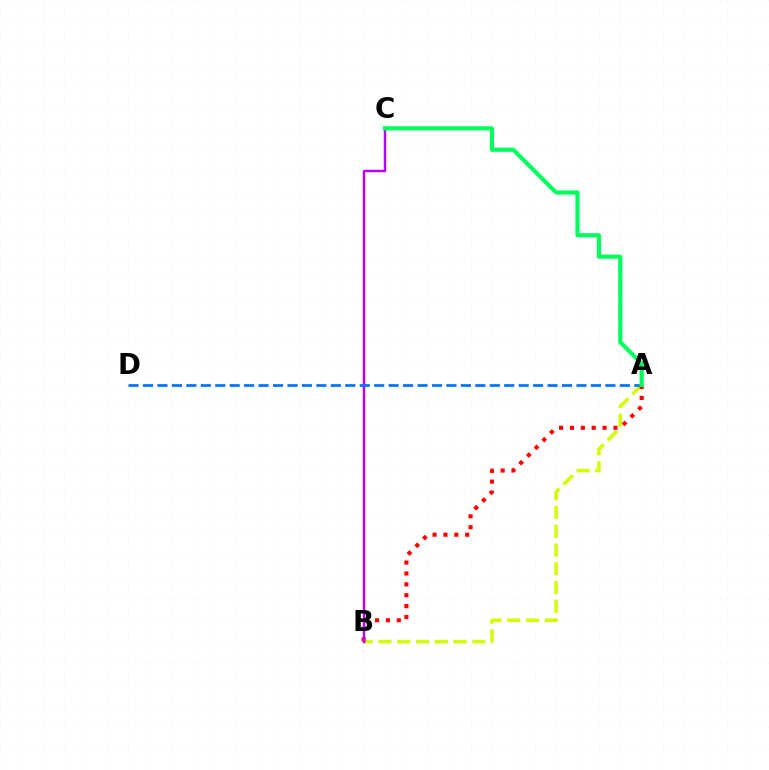{('A', 'B'): [{'color': '#d1ff00', 'line_style': 'dashed', 'thickness': 2.55}, {'color': '#ff0000', 'line_style': 'dotted', 'thickness': 2.96}], ('B', 'C'): [{'color': '#b900ff', 'line_style': 'solid', 'thickness': 1.76}], ('A', 'D'): [{'color': '#0074ff', 'line_style': 'dashed', 'thickness': 1.96}], ('A', 'C'): [{'color': '#00ff5c', 'line_style': 'solid', 'thickness': 2.99}]}